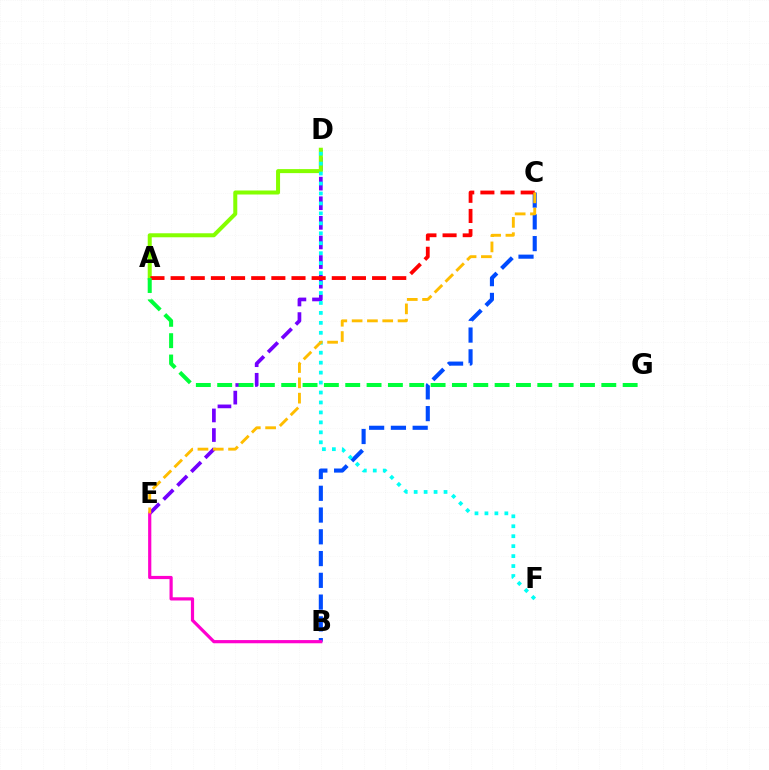{('D', 'E'): [{'color': '#7200ff', 'line_style': 'dashed', 'thickness': 2.66}], ('A', 'D'): [{'color': '#84ff00', 'line_style': 'solid', 'thickness': 2.89}], ('B', 'C'): [{'color': '#004bff', 'line_style': 'dashed', 'thickness': 2.96}], ('A', 'C'): [{'color': '#ff0000', 'line_style': 'dashed', 'thickness': 2.74}], ('B', 'E'): [{'color': '#ff00cf', 'line_style': 'solid', 'thickness': 2.3}], ('D', 'F'): [{'color': '#00fff6', 'line_style': 'dotted', 'thickness': 2.7}], ('A', 'G'): [{'color': '#00ff39', 'line_style': 'dashed', 'thickness': 2.9}], ('C', 'E'): [{'color': '#ffbd00', 'line_style': 'dashed', 'thickness': 2.08}]}